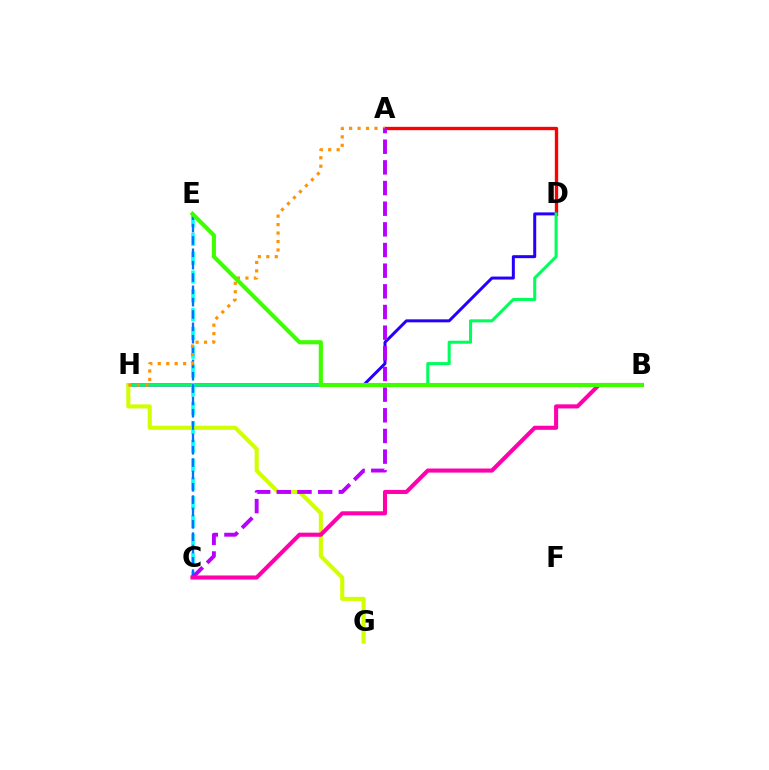{('A', 'D'): [{'color': '#ff0000', 'line_style': 'solid', 'thickness': 2.4}], ('D', 'H'): [{'color': '#2500ff', 'line_style': 'solid', 'thickness': 2.15}, {'color': '#00ff5c', 'line_style': 'solid', 'thickness': 2.2}], ('C', 'E'): [{'color': '#00fff6', 'line_style': 'dashed', 'thickness': 2.56}, {'color': '#0074ff', 'line_style': 'dashed', 'thickness': 1.68}], ('G', 'H'): [{'color': '#d1ff00', 'line_style': 'solid', 'thickness': 2.95}], ('A', 'H'): [{'color': '#ff9400', 'line_style': 'dotted', 'thickness': 2.3}], ('A', 'C'): [{'color': '#b900ff', 'line_style': 'dashed', 'thickness': 2.81}], ('B', 'C'): [{'color': '#ff00ac', 'line_style': 'solid', 'thickness': 2.94}], ('B', 'E'): [{'color': '#3dff00', 'line_style': 'solid', 'thickness': 2.97}]}